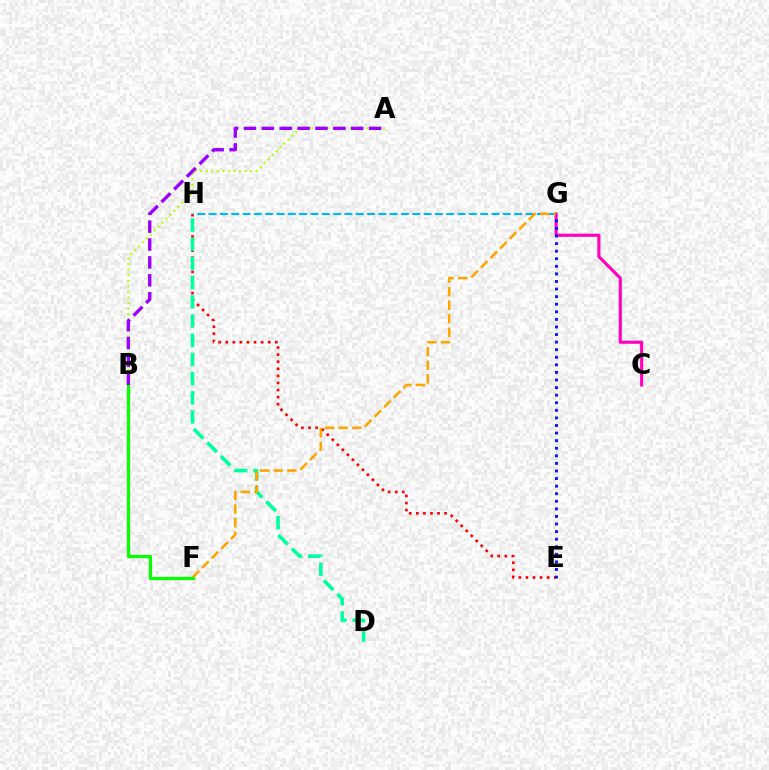{('E', 'H'): [{'color': '#ff0000', 'line_style': 'dotted', 'thickness': 1.92}], ('A', 'B'): [{'color': '#b3ff00', 'line_style': 'dotted', 'thickness': 1.51}, {'color': '#9b00ff', 'line_style': 'dashed', 'thickness': 2.43}], ('D', 'H'): [{'color': '#00ff9d', 'line_style': 'dashed', 'thickness': 2.61}], ('G', 'H'): [{'color': '#00b5ff', 'line_style': 'dashed', 'thickness': 1.54}], ('C', 'G'): [{'color': '#ff00bd', 'line_style': 'solid', 'thickness': 2.25}], ('F', 'G'): [{'color': '#ffa500', 'line_style': 'dashed', 'thickness': 1.84}], ('E', 'G'): [{'color': '#0010ff', 'line_style': 'dotted', 'thickness': 2.06}], ('B', 'F'): [{'color': '#08ff00', 'line_style': 'solid', 'thickness': 2.32}]}